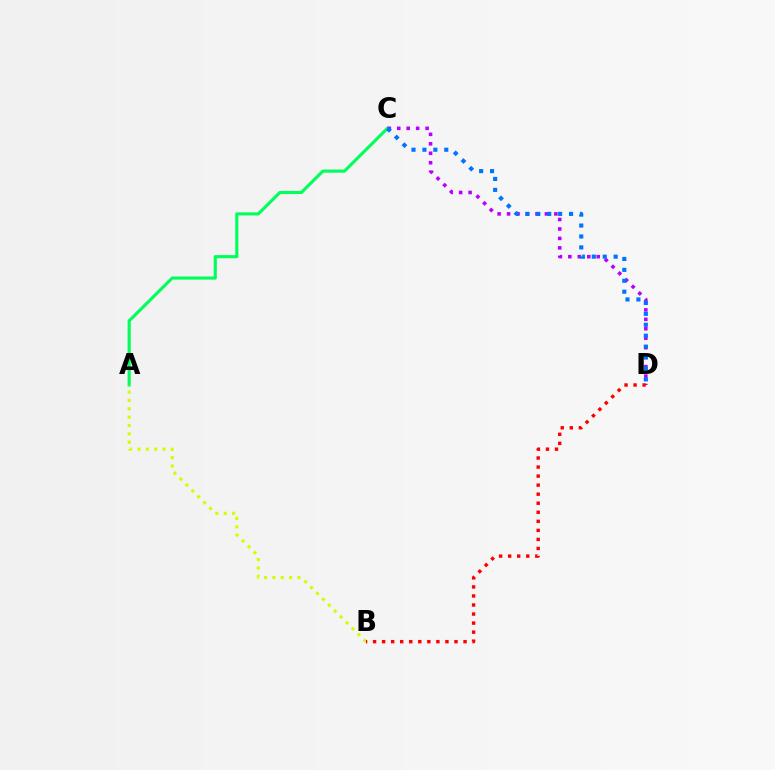{('A', 'C'): [{'color': '#00ff5c', 'line_style': 'solid', 'thickness': 2.25}], ('C', 'D'): [{'color': '#b900ff', 'line_style': 'dotted', 'thickness': 2.57}, {'color': '#0074ff', 'line_style': 'dotted', 'thickness': 2.97}], ('A', 'B'): [{'color': '#d1ff00', 'line_style': 'dotted', 'thickness': 2.27}], ('B', 'D'): [{'color': '#ff0000', 'line_style': 'dotted', 'thickness': 2.46}]}